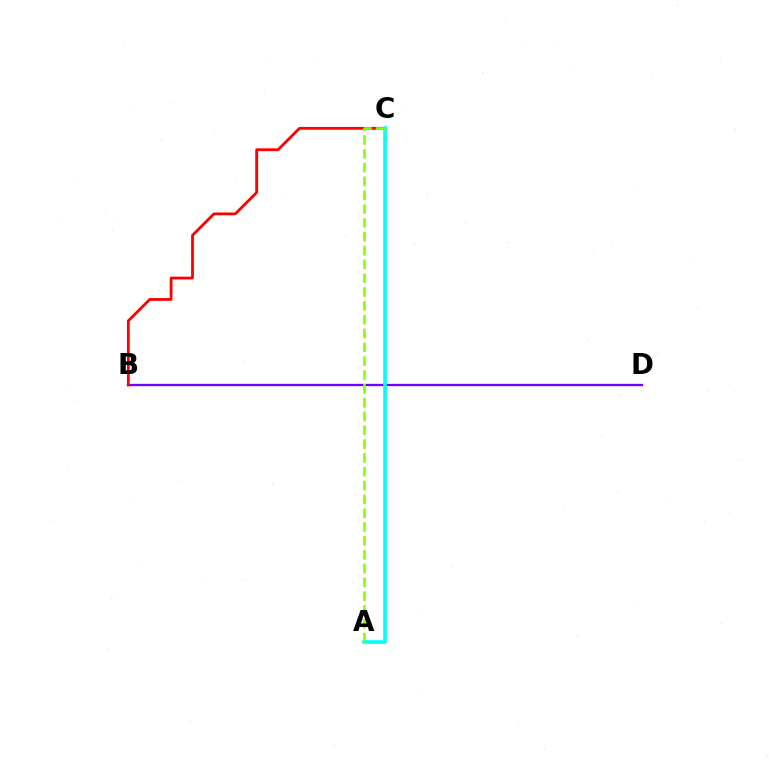{('B', 'D'): [{'color': '#7200ff', 'line_style': 'solid', 'thickness': 1.66}], ('B', 'C'): [{'color': '#ff0000', 'line_style': 'solid', 'thickness': 2.01}], ('A', 'C'): [{'color': '#00fff6', 'line_style': 'solid', 'thickness': 2.6}, {'color': '#84ff00', 'line_style': 'dashed', 'thickness': 1.88}]}